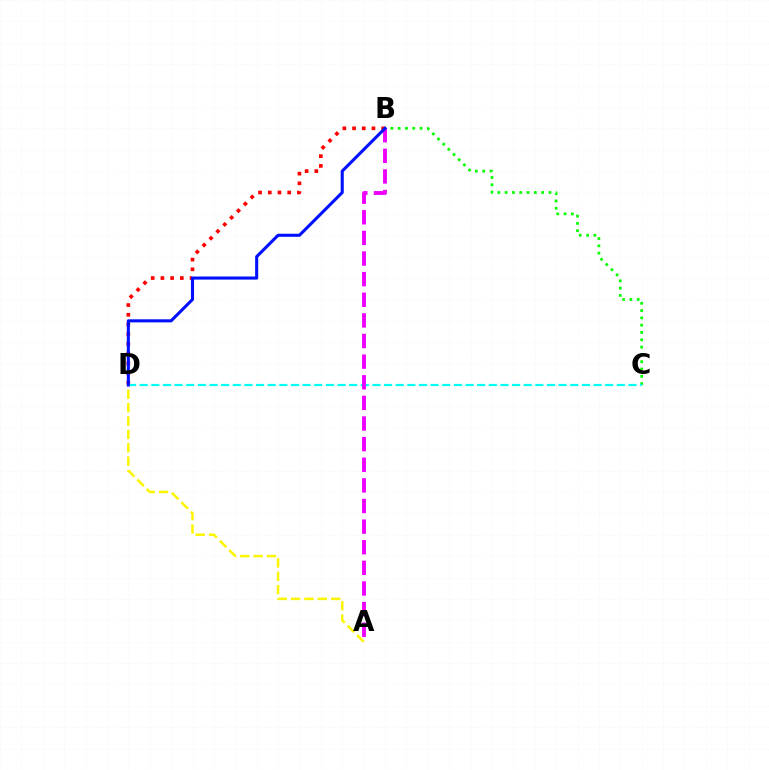{('B', 'C'): [{'color': '#08ff00', 'line_style': 'dotted', 'thickness': 1.98}], ('B', 'D'): [{'color': '#ff0000', 'line_style': 'dotted', 'thickness': 2.64}, {'color': '#0010ff', 'line_style': 'solid', 'thickness': 2.21}], ('A', 'D'): [{'color': '#fcf500', 'line_style': 'dashed', 'thickness': 1.82}], ('C', 'D'): [{'color': '#00fff6', 'line_style': 'dashed', 'thickness': 1.58}], ('A', 'B'): [{'color': '#ee00ff', 'line_style': 'dashed', 'thickness': 2.8}]}